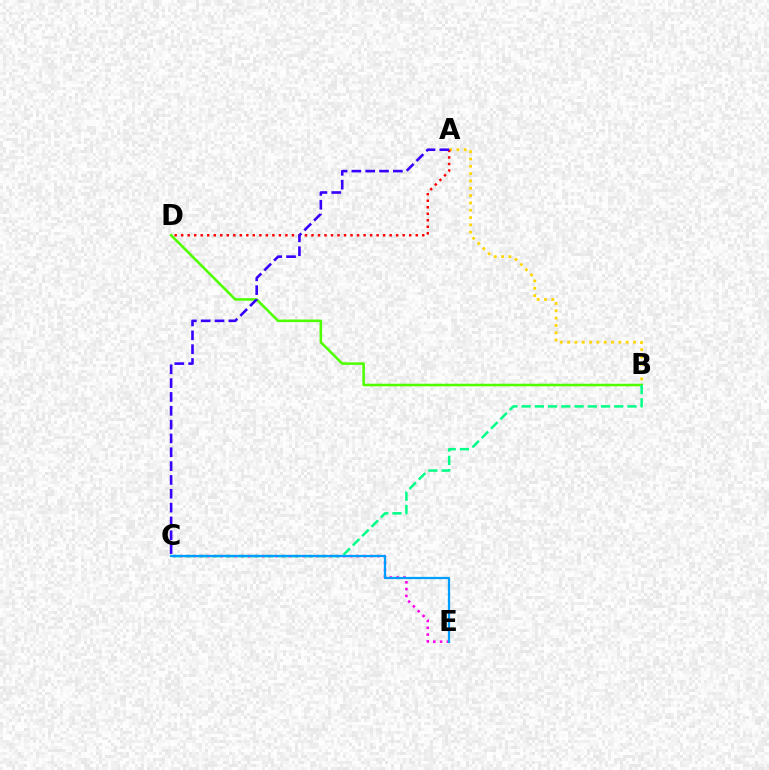{('C', 'E'): [{'color': '#ff00ed', 'line_style': 'dotted', 'thickness': 1.85}, {'color': '#009eff', 'line_style': 'solid', 'thickness': 1.62}], ('B', 'D'): [{'color': '#4fff00', 'line_style': 'solid', 'thickness': 1.85}], ('A', 'B'): [{'color': '#ffd500', 'line_style': 'dotted', 'thickness': 1.99}], ('A', 'D'): [{'color': '#ff0000', 'line_style': 'dotted', 'thickness': 1.77}], ('B', 'C'): [{'color': '#00ff86', 'line_style': 'dashed', 'thickness': 1.8}], ('A', 'C'): [{'color': '#3700ff', 'line_style': 'dashed', 'thickness': 1.88}]}